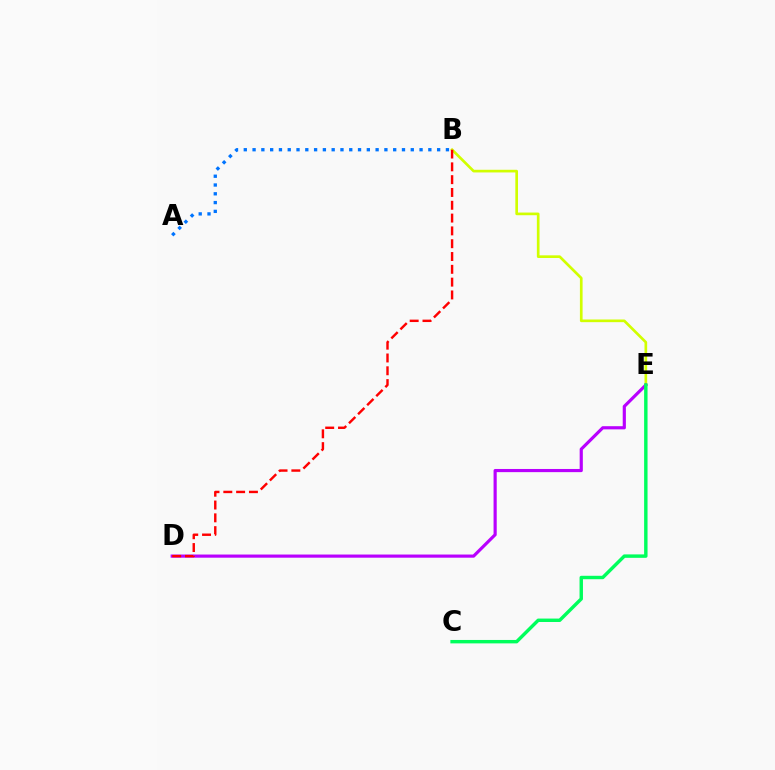{('B', 'E'): [{'color': '#d1ff00', 'line_style': 'solid', 'thickness': 1.92}], ('A', 'B'): [{'color': '#0074ff', 'line_style': 'dotted', 'thickness': 2.39}], ('D', 'E'): [{'color': '#b900ff', 'line_style': 'solid', 'thickness': 2.28}], ('C', 'E'): [{'color': '#00ff5c', 'line_style': 'solid', 'thickness': 2.46}], ('B', 'D'): [{'color': '#ff0000', 'line_style': 'dashed', 'thickness': 1.74}]}